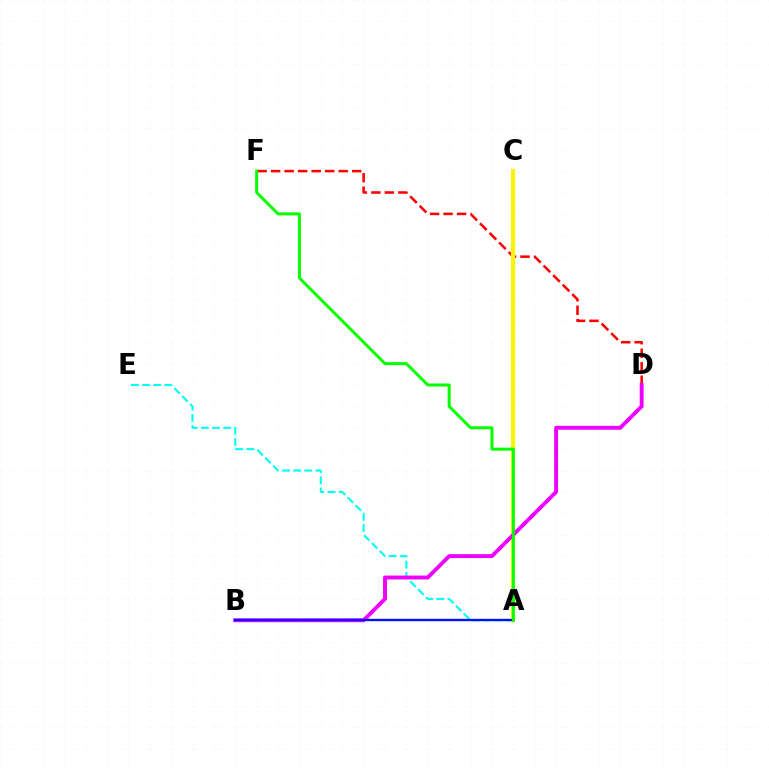{('D', 'F'): [{'color': '#ff0000', 'line_style': 'dashed', 'thickness': 1.84}], ('A', 'E'): [{'color': '#00fff6', 'line_style': 'dashed', 'thickness': 1.51}], ('A', 'C'): [{'color': '#fcf500', 'line_style': 'solid', 'thickness': 2.97}], ('B', 'D'): [{'color': '#ee00ff', 'line_style': 'solid', 'thickness': 2.81}], ('A', 'B'): [{'color': '#0010ff', 'line_style': 'solid', 'thickness': 1.69}], ('A', 'F'): [{'color': '#08ff00', 'line_style': 'solid', 'thickness': 2.17}]}